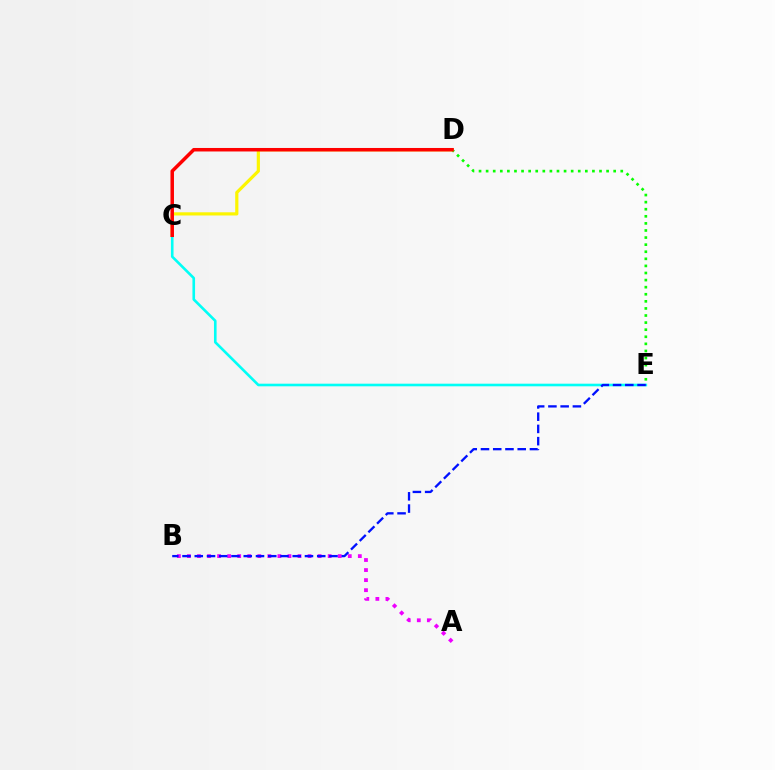{('D', 'E'): [{'color': '#08ff00', 'line_style': 'dotted', 'thickness': 1.93}], ('A', 'B'): [{'color': '#ee00ff', 'line_style': 'dotted', 'thickness': 2.73}], ('C', 'D'): [{'color': '#fcf500', 'line_style': 'solid', 'thickness': 2.3}, {'color': '#ff0000', 'line_style': 'solid', 'thickness': 2.52}], ('C', 'E'): [{'color': '#00fff6', 'line_style': 'solid', 'thickness': 1.89}], ('B', 'E'): [{'color': '#0010ff', 'line_style': 'dashed', 'thickness': 1.66}]}